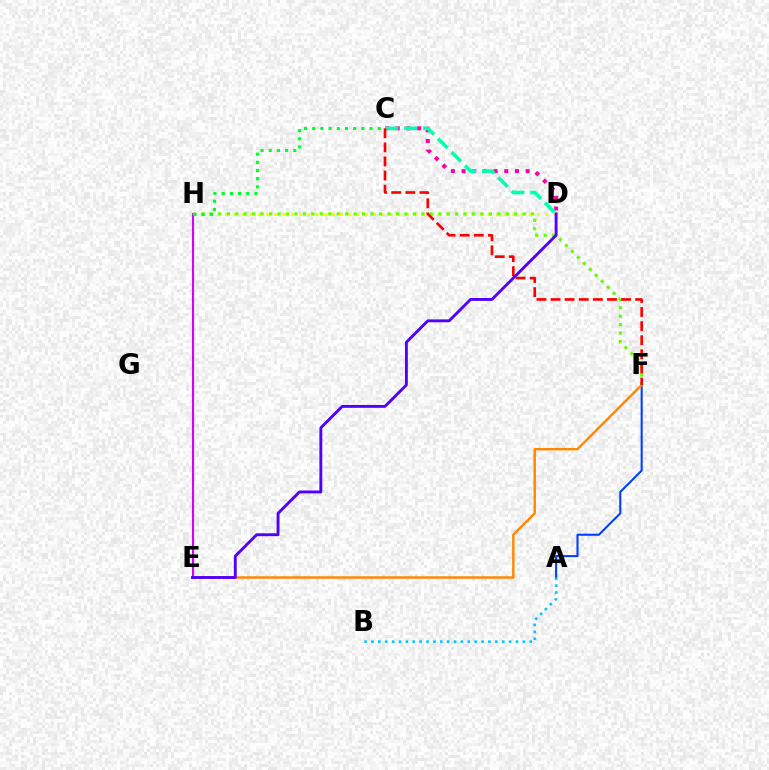{('D', 'H'): [{'color': '#eeff00', 'line_style': 'dotted', 'thickness': 2.23}], ('C', 'D'): [{'color': '#ff00a0', 'line_style': 'dotted', 'thickness': 2.9}, {'color': '#00ffaf', 'line_style': 'dashed', 'thickness': 2.59}], ('A', 'F'): [{'color': '#003fff', 'line_style': 'solid', 'thickness': 1.5}], ('E', 'F'): [{'color': '#ff8800', 'line_style': 'solid', 'thickness': 1.76}], ('E', 'H'): [{'color': '#d600ff', 'line_style': 'solid', 'thickness': 1.5}], ('A', 'B'): [{'color': '#00c7ff', 'line_style': 'dotted', 'thickness': 1.87}], ('F', 'H'): [{'color': '#66ff00', 'line_style': 'dotted', 'thickness': 2.3}], ('C', 'F'): [{'color': '#ff0000', 'line_style': 'dashed', 'thickness': 1.92}], ('D', 'E'): [{'color': '#4f00ff', 'line_style': 'solid', 'thickness': 2.06}], ('C', 'H'): [{'color': '#00ff27', 'line_style': 'dotted', 'thickness': 2.22}]}